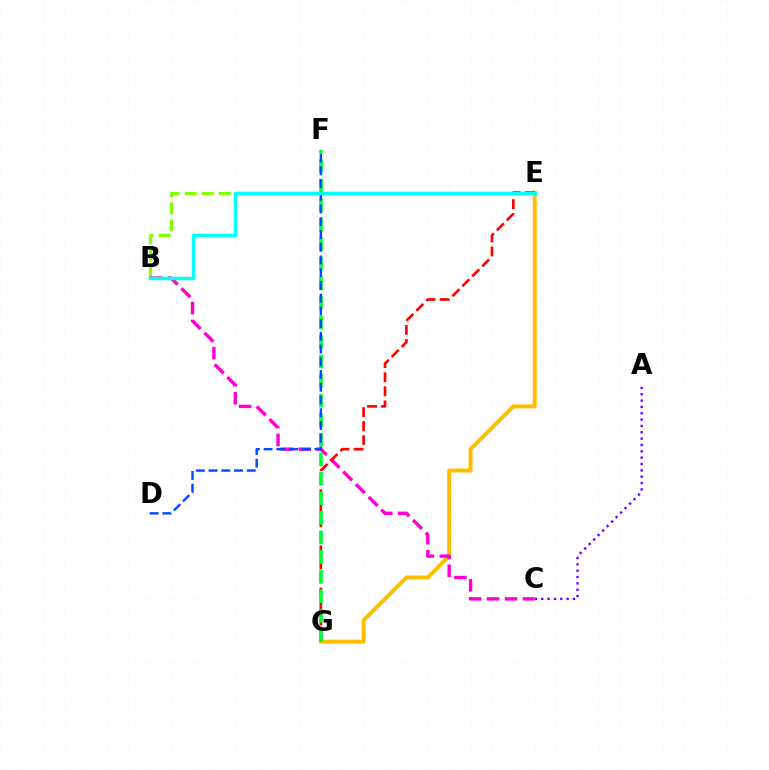{('B', 'E'): [{'color': '#84ff00', 'line_style': 'dashed', 'thickness': 2.31}, {'color': '#00fff6', 'line_style': 'solid', 'thickness': 2.51}], ('A', 'C'): [{'color': '#7200ff', 'line_style': 'dotted', 'thickness': 1.72}], ('E', 'G'): [{'color': '#ffbd00', 'line_style': 'solid', 'thickness': 2.84}, {'color': '#ff0000', 'line_style': 'dashed', 'thickness': 1.91}], ('B', 'C'): [{'color': '#ff00cf', 'line_style': 'dashed', 'thickness': 2.44}], ('F', 'G'): [{'color': '#00ff39', 'line_style': 'dashed', 'thickness': 2.65}], ('D', 'F'): [{'color': '#004bff', 'line_style': 'dashed', 'thickness': 1.73}]}